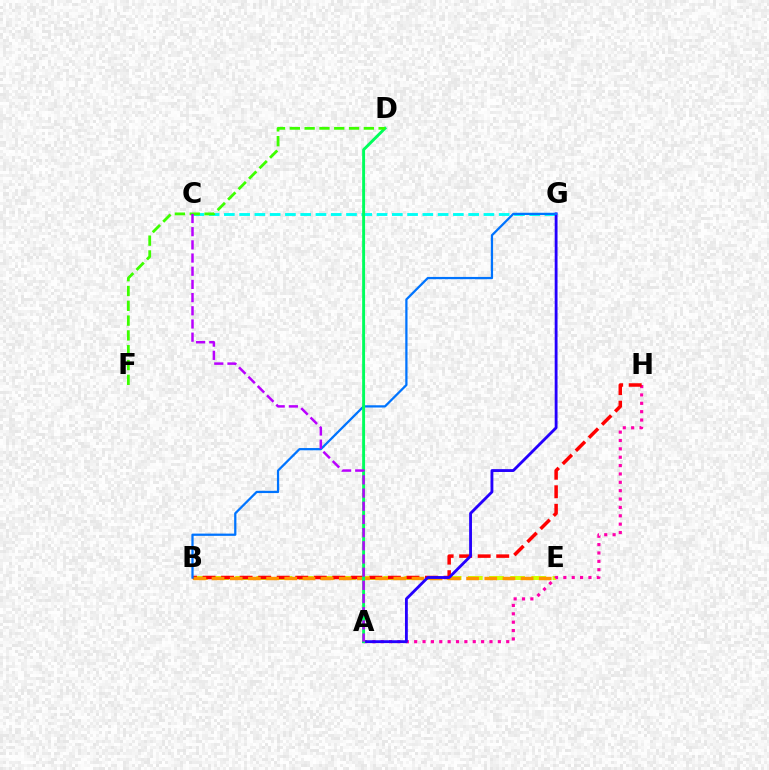{('C', 'G'): [{'color': '#00fff6', 'line_style': 'dashed', 'thickness': 2.07}], ('B', 'E'): [{'color': '#d1ff00', 'line_style': 'dashed', 'thickness': 2.87}, {'color': '#ff9400', 'line_style': 'dashed', 'thickness': 2.47}], ('A', 'H'): [{'color': '#ff00ac', 'line_style': 'dotted', 'thickness': 2.27}], ('B', 'H'): [{'color': '#ff0000', 'line_style': 'dashed', 'thickness': 2.52}], ('A', 'G'): [{'color': '#2500ff', 'line_style': 'solid', 'thickness': 2.04}], ('B', 'G'): [{'color': '#0074ff', 'line_style': 'solid', 'thickness': 1.62}], ('A', 'D'): [{'color': '#00ff5c', 'line_style': 'solid', 'thickness': 2.1}], ('D', 'F'): [{'color': '#3dff00', 'line_style': 'dashed', 'thickness': 2.01}], ('A', 'C'): [{'color': '#b900ff', 'line_style': 'dashed', 'thickness': 1.79}]}